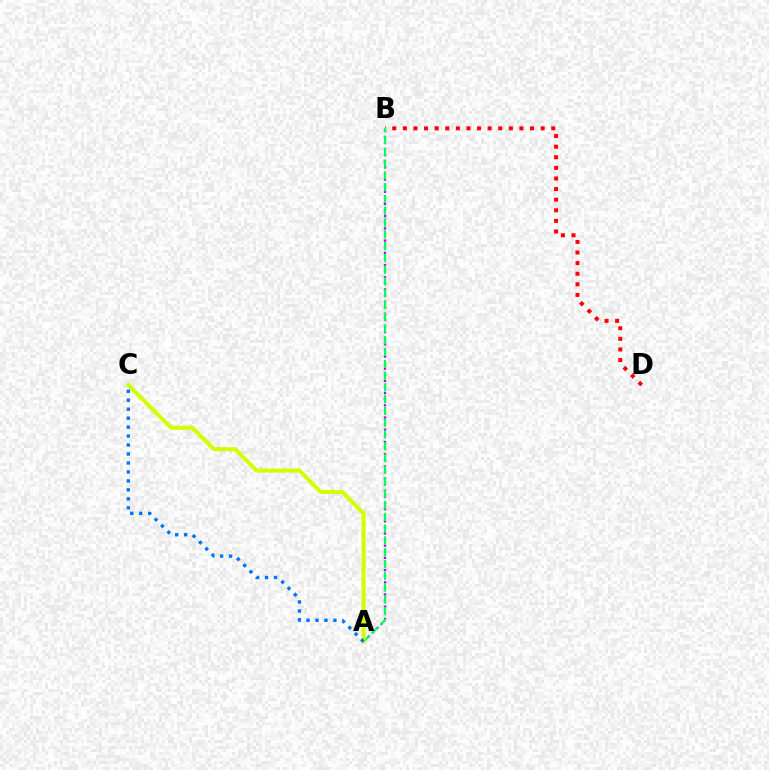{('B', 'D'): [{'color': '#ff0000', 'line_style': 'dotted', 'thickness': 2.88}], ('A', 'B'): [{'color': '#b900ff', 'line_style': 'dotted', 'thickness': 1.66}, {'color': '#00ff5c', 'line_style': 'dashed', 'thickness': 1.6}], ('A', 'C'): [{'color': '#d1ff00', 'line_style': 'solid', 'thickness': 2.91}, {'color': '#0074ff', 'line_style': 'dotted', 'thickness': 2.44}]}